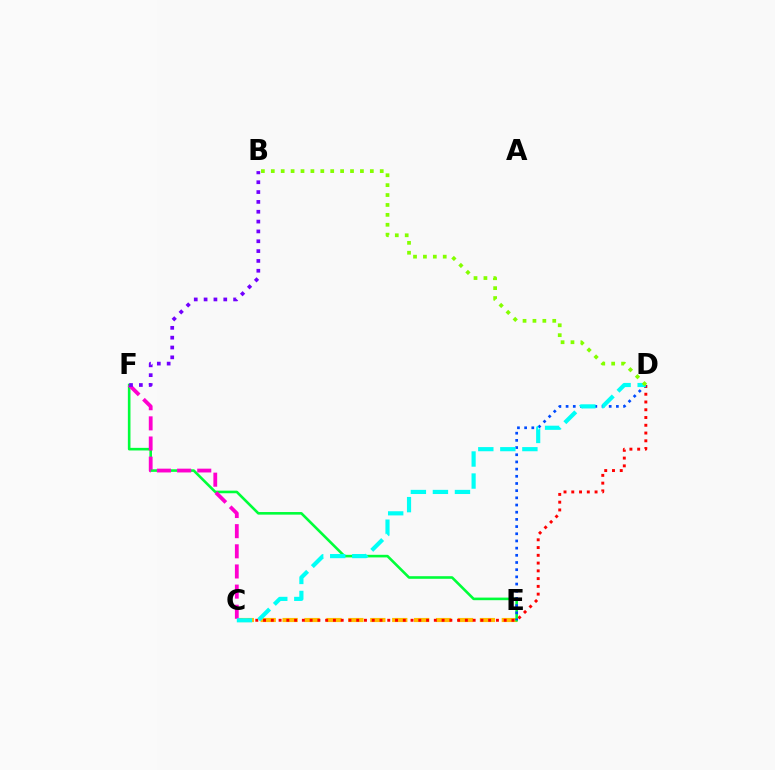{('C', 'E'): [{'color': '#ffbd00', 'line_style': 'dashed', 'thickness': 2.98}], ('C', 'D'): [{'color': '#ff0000', 'line_style': 'dotted', 'thickness': 2.11}, {'color': '#00fff6', 'line_style': 'dashed', 'thickness': 2.99}], ('E', 'F'): [{'color': '#00ff39', 'line_style': 'solid', 'thickness': 1.87}], ('C', 'F'): [{'color': '#ff00cf', 'line_style': 'dashed', 'thickness': 2.74}], ('D', 'E'): [{'color': '#004bff', 'line_style': 'dotted', 'thickness': 1.95}], ('B', 'F'): [{'color': '#7200ff', 'line_style': 'dotted', 'thickness': 2.67}], ('B', 'D'): [{'color': '#84ff00', 'line_style': 'dotted', 'thickness': 2.69}]}